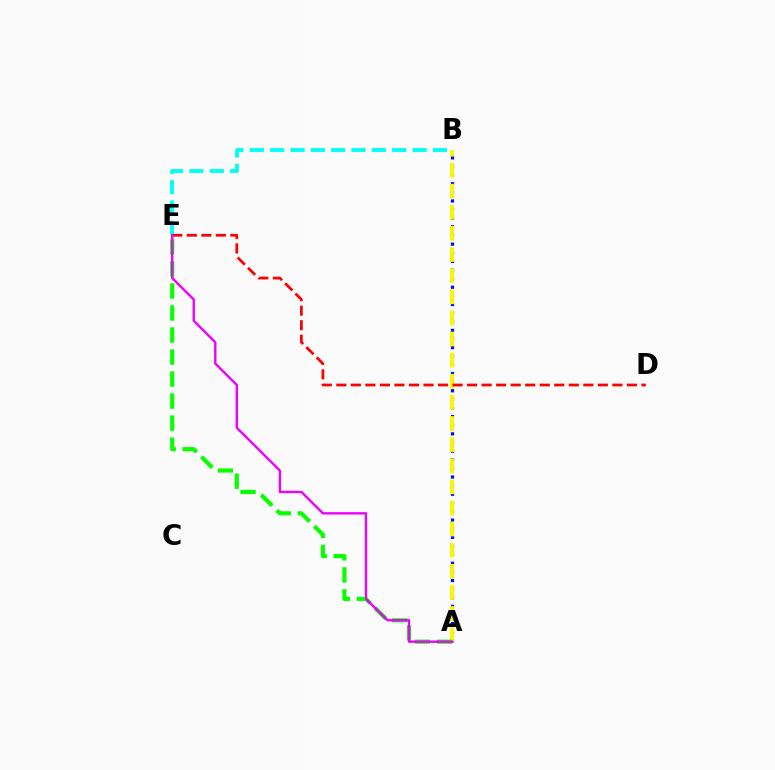{('A', 'B'): [{'color': '#0010ff', 'line_style': 'dotted', 'thickness': 2.34}, {'color': '#fcf500', 'line_style': 'dashed', 'thickness': 2.87}], ('B', 'E'): [{'color': '#00fff6', 'line_style': 'dashed', 'thickness': 2.76}], ('A', 'E'): [{'color': '#08ff00', 'line_style': 'dashed', 'thickness': 2.99}, {'color': '#ee00ff', 'line_style': 'solid', 'thickness': 1.72}], ('D', 'E'): [{'color': '#ff0000', 'line_style': 'dashed', 'thickness': 1.97}]}